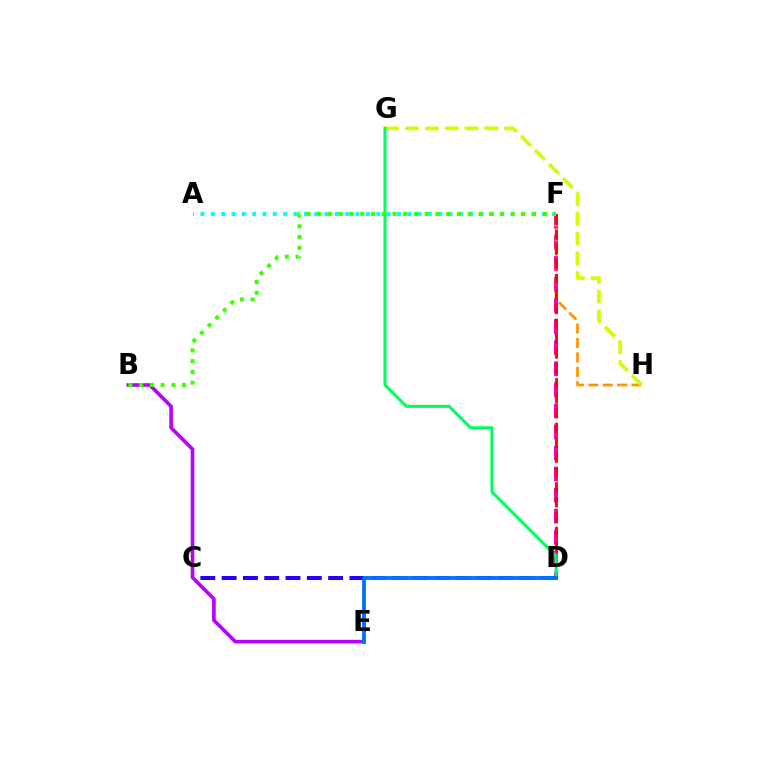{('D', 'F'): [{'color': '#ff00ac', 'line_style': 'dashed', 'thickness': 2.86}, {'color': '#ff0000', 'line_style': 'dashed', 'thickness': 2.02}], ('A', 'F'): [{'color': '#00fff6', 'line_style': 'dotted', 'thickness': 2.81}], ('F', 'H'): [{'color': '#ff9400', 'line_style': 'dashed', 'thickness': 1.96}], ('G', 'H'): [{'color': '#d1ff00', 'line_style': 'dashed', 'thickness': 2.7}], ('D', 'G'): [{'color': '#00ff5c', 'line_style': 'solid', 'thickness': 2.2}], ('C', 'D'): [{'color': '#2500ff', 'line_style': 'dashed', 'thickness': 2.89}], ('B', 'E'): [{'color': '#b900ff', 'line_style': 'solid', 'thickness': 2.6}], ('B', 'F'): [{'color': '#3dff00', 'line_style': 'dotted', 'thickness': 2.92}], ('D', 'E'): [{'color': '#0074ff', 'line_style': 'solid', 'thickness': 2.78}]}